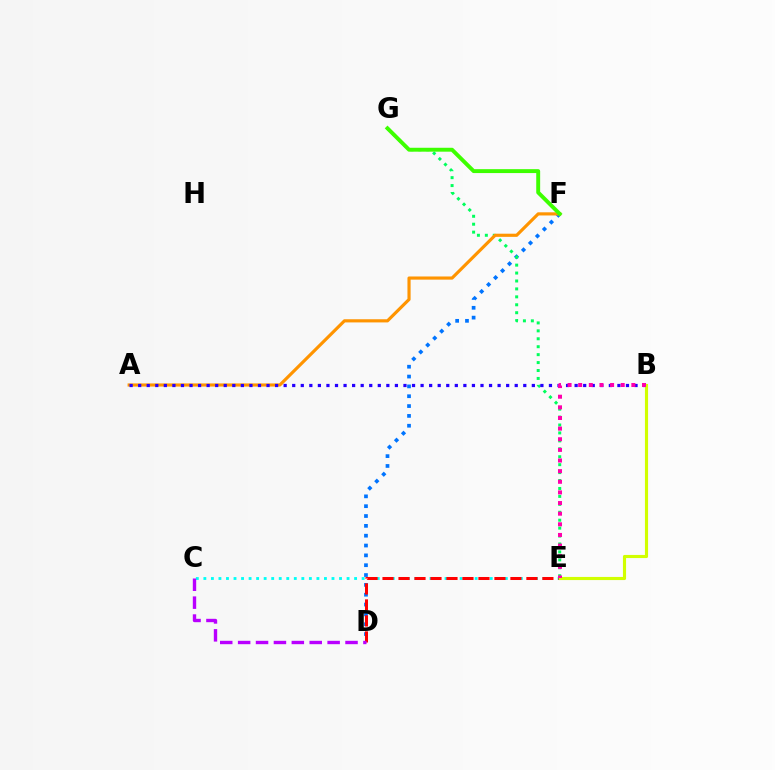{('D', 'F'): [{'color': '#0074ff', 'line_style': 'dotted', 'thickness': 2.67}], ('C', 'E'): [{'color': '#00fff6', 'line_style': 'dotted', 'thickness': 2.05}], ('E', 'G'): [{'color': '#00ff5c', 'line_style': 'dotted', 'thickness': 2.16}], ('D', 'E'): [{'color': '#ff0000', 'line_style': 'dashed', 'thickness': 2.17}], ('A', 'F'): [{'color': '#ff9400', 'line_style': 'solid', 'thickness': 2.27}], ('A', 'B'): [{'color': '#2500ff', 'line_style': 'dotted', 'thickness': 2.33}], ('B', 'E'): [{'color': '#d1ff00', 'line_style': 'solid', 'thickness': 2.26}, {'color': '#ff00ac', 'line_style': 'dotted', 'thickness': 2.89}], ('C', 'D'): [{'color': '#b900ff', 'line_style': 'dashed', 'thickness': 2.43}], ('F', 'G'): [{'color': '#3dff00', 'line_style': 'solid', 'thickness': 2.81}]}